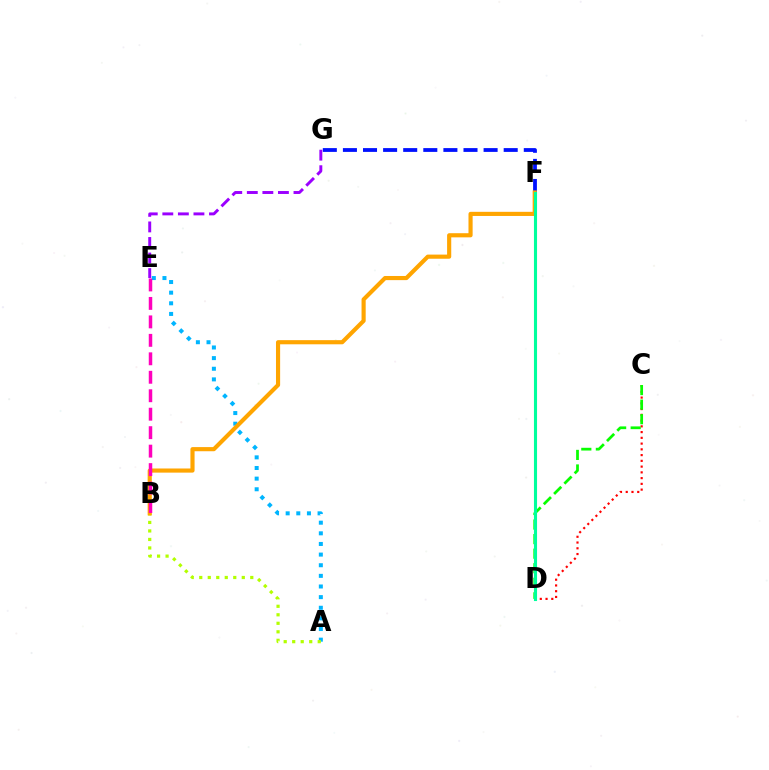{('C', 'D'): [{'color': '#ff0000', 'line_style': 'dotted', 'thickness': 1.56}, {'color': '#08ff00', 'line_style': 'dashed', 'thickness': 1.98}], ('F', 'G'): [{'color': '#0010ff', 'line_style': 'dashed', 'thickness': 2.73}], ('A', 'E'): [{'color': '#00b5ff', 'line_style': 'dotted', 'thickness': 2.89}], ('A', 'B'): [{'color': '#b3ff00', 'line_style': 'dotted', 'thickness': 2.31}], ('E', 'G'): [{'color': '#9b00ff', 'line_style': 'dashed', 'thickness': 2.11}], ('B', 'F'): [{'color': '#ffa500', 'line_style': 'solid', 'thickness': 2.98}], ('B', 'E'): [{'color': '#ff00bd', 'line_style': 'dashed', 'thickness': 2.51}], ('D', 'F'): [{'color': '#00ff9d', 'line_style': 'solid', 'thickness': 2.23}]}